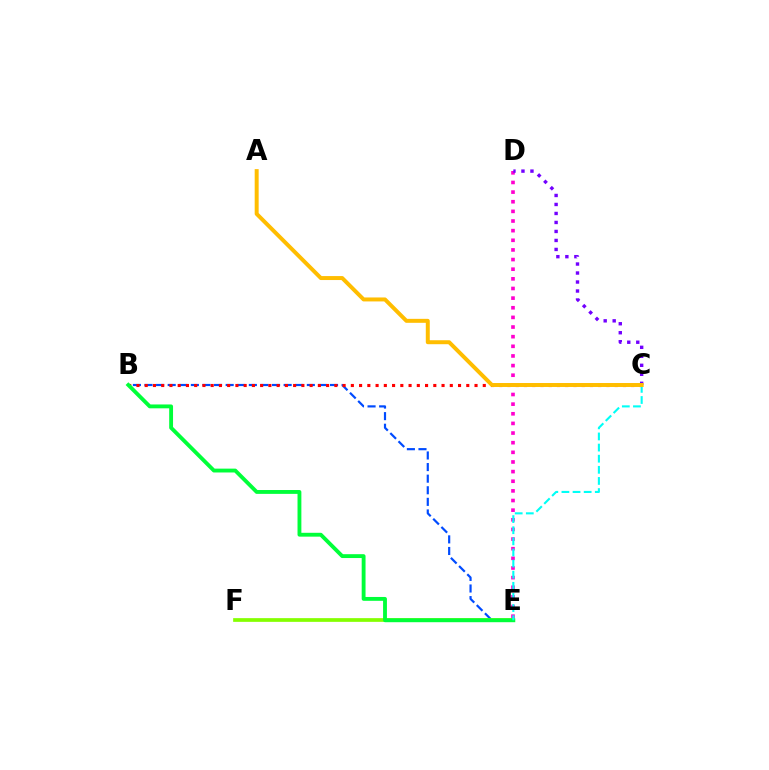{('D', 'E'): [{'color': '#ff00cf', 'line_style': 'dotted', 'thickness': 2.62}], ('B', 'E'): [{'color': '#004bff', 'line_style': 'dashed', 'thickness': 1.58}, {'color': '#00ff39', 'line_style': 'solid', 'thickness': 2.77}], ('B', 'C'): [{'color': '#ff0000', 'line_style': 'dotted', 'thickness': 2.24}], ('E', 'F'): [{'color': '#84ff00', 'line_style': 'solid', 'thickness': 2.67}], ('C', 'D'): [{'color': '#7200ff', 'line_style': 'dotted', 'thickness': 2.44}], ('C', 'E'): [{'color': '#00fff6', 'line_style': 'dashed', 'thickness': 1.51}], ('A', 'C'): [{'color': '#ffbd00', 'line_style': 'solid', 'thickness': 2.86}]}